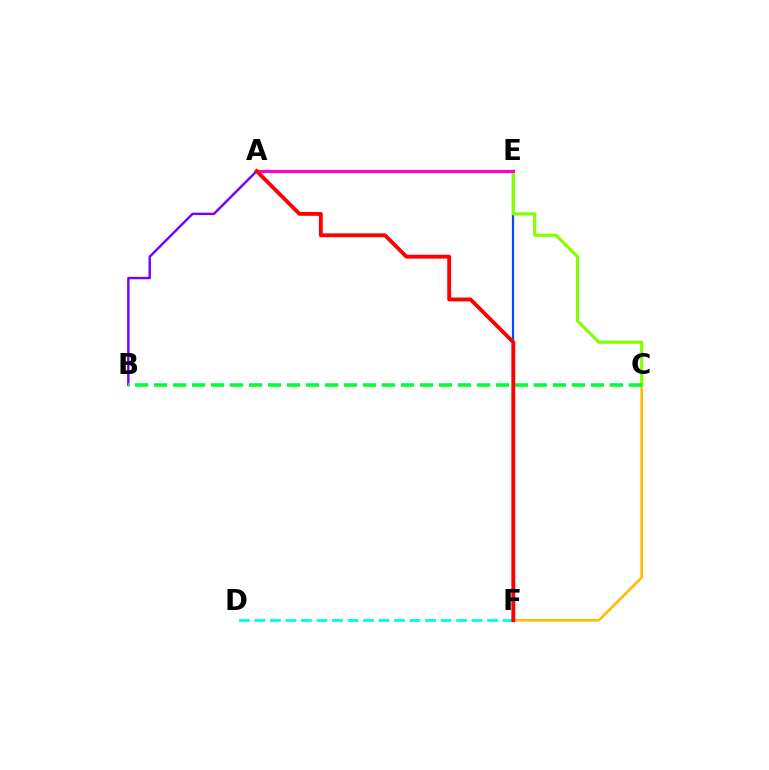{('D', 'F'): [{'color': '#00fff6', 'line_style': 'dashed', 'thickness': 2.11}], ('E', 'F'): [{'color': '#004bff', 'line_style': 'solid', 'thickness': 1.59}], ('C', 'F'): [{'color': '#ffbd00', 'line_style': 'solid', 'thickness': 1.88}], ('A', 'B'): [{'color': '#7200ff', 'line_style': 'solid', 'thickness': 1.72}], ('C', 'E'): [{'color': '#84ff00', 'line_style': 'solid', 'thickness': 2.28}], ('A', 'E'): [{'color': '#ff00cf', 'line_style': 'solid', 'thickness': 2.26}], ('B', 'C'): [{'color': '#00ff39', 'line_style': 'dashed', 'thickness': 2.58}], ('A', 'F'): [{'color': '#ff0000', 'line_style': 'solid', 'thickness': 2.77}]}